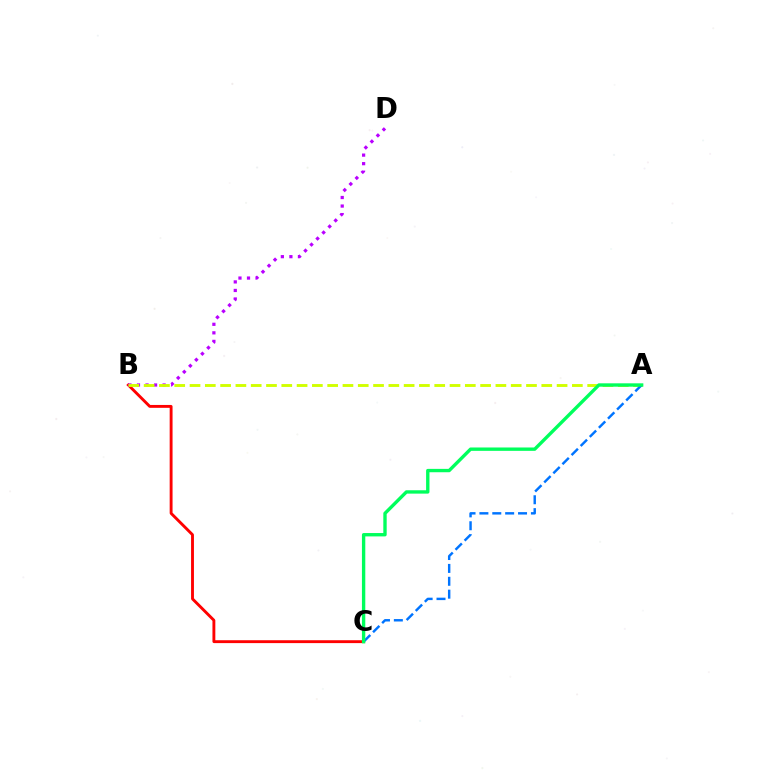{('B', 'C'): [{'color': '#ff0000', 'line_style': 'solid', 'thickness': 2.07}], ('B', 'D'): [{'color': '#b900ff', 'line_style': 'dotted', 'thickness': 2.32}], ('A', 'B'): [{'color': '#d1ff00', 'line_style': 'dashed', 'thickness': 2.08}], ('A', 'C'): [{'color': '#0074ff', 'line_style': 'dashed', 'thickness': 1.75}, {'color': '#00ff5c', 'line_style': 'solid', 'thickness': 2.42}]}